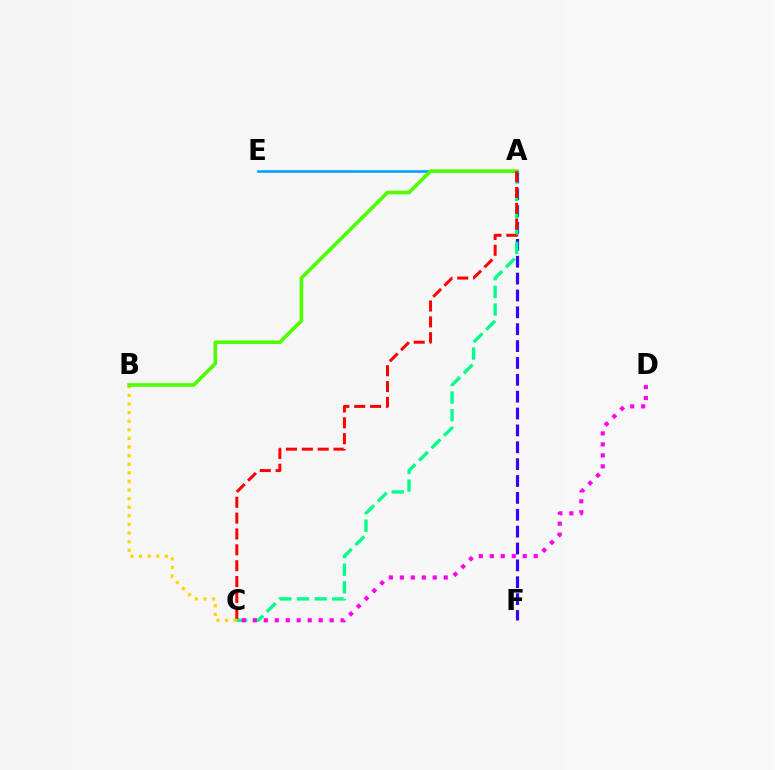{('A', 'F'): [{'color': '#3700ff', 'line_style': 'dashed', 'thickness': 2.29}], ('A', 'C'): [{'color': '#00ff86', 'line_style': 'dashed', 'thickness': 2.4}, {'color': '#ff0000', 'line_style': 'dashed', 'thickness': 2.15}], ('A', 'E'): [{'color': '#009eff', 'line_style': 'solid', 'thickness': 1.85}], ('C', 'D'): [{'color': '#ff00ed', 'line_style': 'dotted', 'thickness': 2.98}], ('B', 'C'): [{'color': '#ffd500', 'line_style': 'dotted', 'thickness': 2.34}], ('A', 'B'): [{'color': '#4fff00', 'line_style': 'solid', 'thickness': 2.61}]}